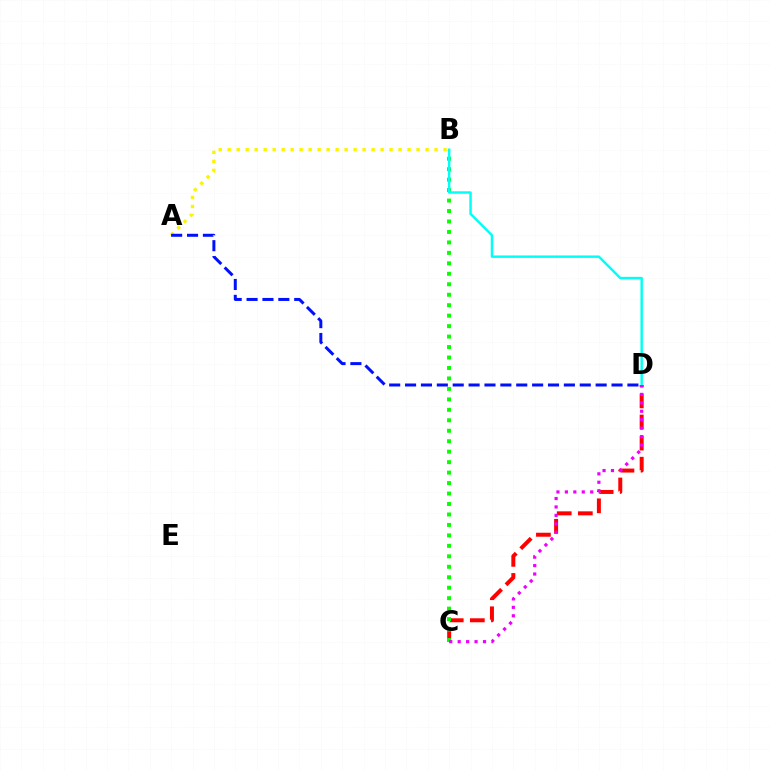{('C', 'D'): [{'color': '#ff0000', 'line_style': 'dashed', 'thickness': 2.87}, {'color': '#ee00ff', 'line_style': 'dotted', 'thickness': 2.29}], ('B', 'C'): [{'color': '#08ff00', 'line_style': 'dotted', 'thickness': 2.84}], ('B', 'D'): [{'color': '#00fff6', 'line_style': 'solid', 'thickness': 1.76}], ('A', 'B'): [{'color': '#fcf500', 'line_style': 'dotted', 'thickness': 2.44}], ('A', 'D'): [{'color': '#0010ff', 'line_style': 'dashed', 'thickness': 2.16}]}